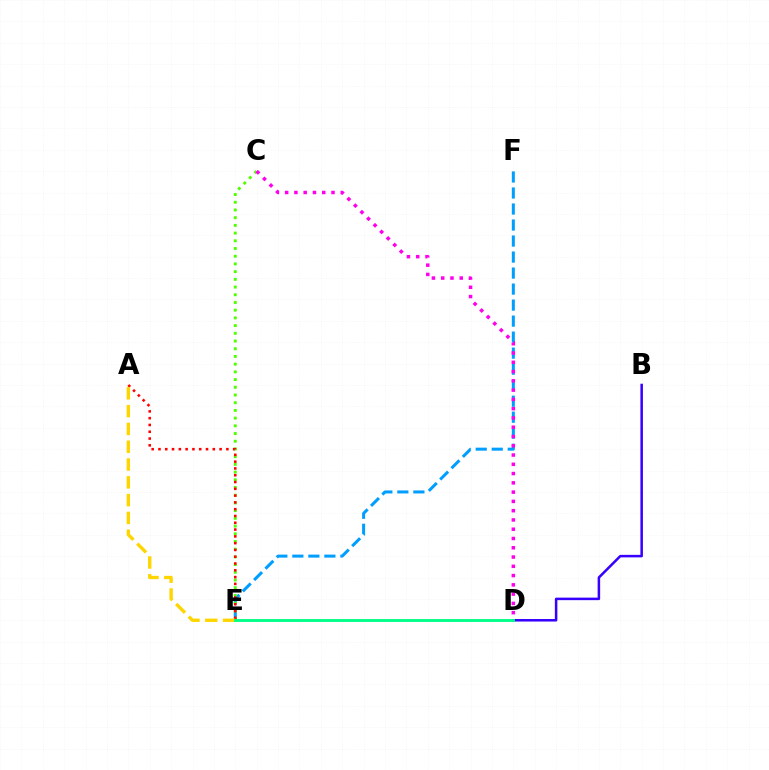{('B', 'D'): [{'color': '#3700ff', 'line_style': 'solid', 'thickness': 1.82}], ('E', 'F'): [{'color': '#009eff', 'line_style': 'dashed', 'thickness': 2.18}], ('C', 'E'): [{'color': '#4fff00', 'line_style': 'dotted', 'thickness': 2.09}], ('C', 'D'): [{'color': '#ff00ed', 'line_style': 'dotted', 'thickness': 2.52}], ('A', 'E'): [{'color': '#ff0000', 'line_style': 'dotted', 'thickness': 1.85}, {'color': '#ffd500', 'line_style': 'dashed', 'thickness': 2.42}], ('D', 'E'): [{'color': '#00ff86', 'line_style': 'solid', 'thickness': 2.07}]}